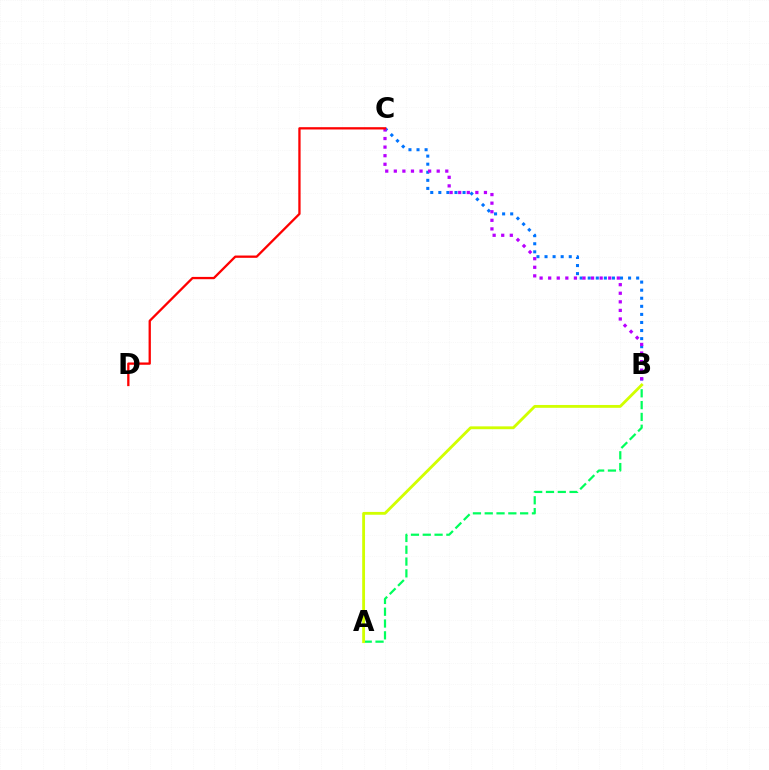{('B', 'C'): [{'color': '#0074ff', 'line_style': 'dotted', 'thickness': 2.19}, {'color': '#b900ff', 'line_style': 'dotted', 'thickness': 2.33}], ('A', 'B'): [{'color': '#00ff5c', 'line_style': 'dashed', 'thickness': 1.6}, {'color': '#d1ff00', 'line_style': 'solid', 'thickness': 2.04}], ('C', 'D'): [{'color': '#ff0000', 'line_style': 'solid', 'thickness': 1.65}]}